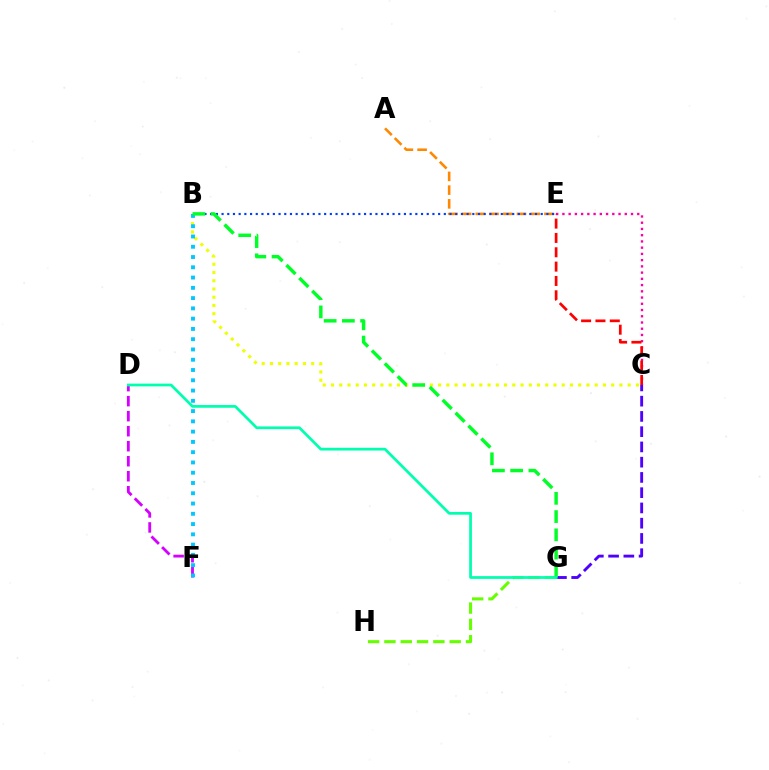{('G', 'H'): [{'color': '#66ff00', 'line_style': 'dashed', 'thickness': 2.22}], ('C', 'E'): [{'color': '#ff00a0', 'line_style': 'dotted', 'thickness': 1.69}, {'color': '#ff0000', 'line_style': 'dashed', 'thickness': 1.95}], ('C', 'G'): [{'color': '#4f00ff', 'line_style': 'dashed', 'thickness': 2.07}], ('B', 'C'): [{'color': '#eeff00', 'line_style': 'dotted', 'thickness': 2.24}], ('D', 'F'): [{'color': '#d600ff', 'line_style': 'dashed', 'thickness': 2.04}], ('A', 'E'): [{'color': '#ff8800', 'line_style': 'dashed', 'thickness': 1.87}], ('B', 'E'): [{'color': '#003fff', 'line_style': 'dotted', 'thickness': 1.55}], ('B', 'F'): [{'color': '#00c7ff', 'line_style': 'dotted', 'thickness': 2.79}], ('B', 'G'): [{'color': '#00ff27', 'line_style': 'dashed', 'thickness': 2.48}], ('D', 'G'): [{'color': '#00ffaf', 'line_style': 'solid', 'thickness': 1.97}]}